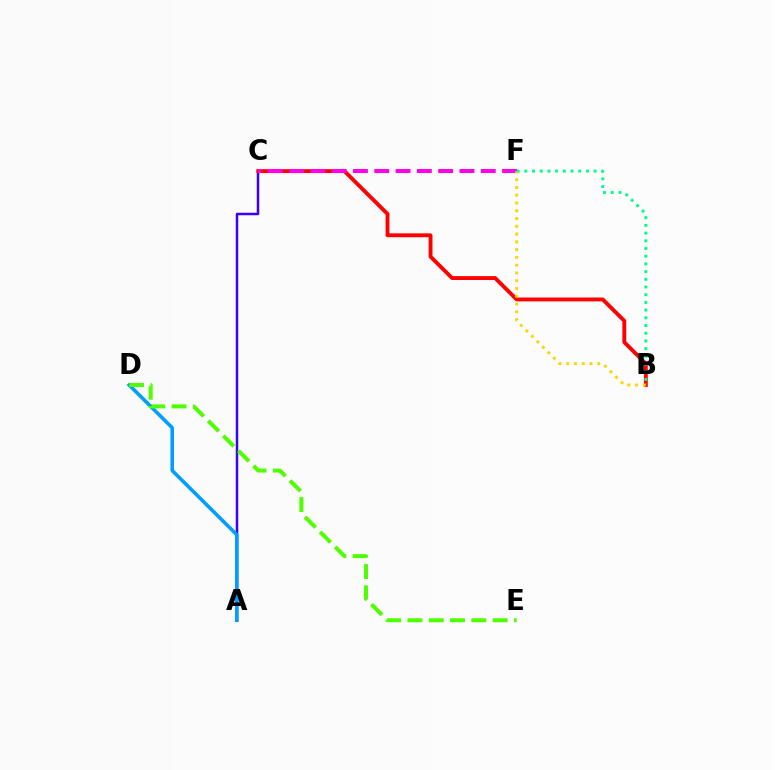{('A', 'C'): [{'color': '#3700ff', 'line_style': 'solid', 'thickness': 1.79}], ('A', 'D'): [{'color': '#009eff', 'line_style': 'solid', 'thickness': 2.57}], ('B', 'C'): [{'color': '#ff0000', 'line_style': 'solid', 'thickness': 2.79}], ('C', 'F'): [{'color': '#ff00ed', 'line_style': 'dashed', 'thickness': 2.89}], ('D', 'E'): [{'color': '#4fff00', 'line_style': 'dashed', 'thickness': 2.89}], ('B', 'F'): [{'color': '#ffd500', 'line_style': 'dotted', 'thickness': 2.11}, {'color': '#00ff86', 'line_style': 'dotted', 'thickness': 2.09}]}